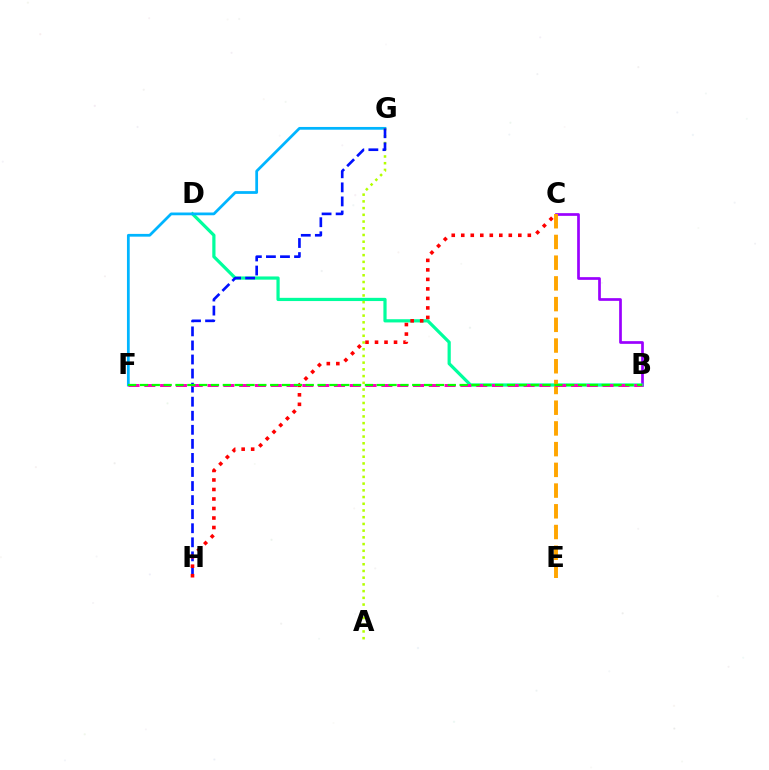{('B', 'C'): [{'color': '#9b00ff', 'line_style': 'solid', 'thickness': 1.94}], ('B', 'D'): [{'color': '#00ff9d', 'line_style': 'solid', 'thickness': 2.31}], ('F', 'G'): [{'color': '#00b5ff', 'line_style': 'solid', 'thickness': 1.98}], ('A', 'G'): [{'color': '#b3ff00', 'line_style': 'dotted', 'thickness': 1.83}], ('G', 'H'): [{'color': '#0010ff', 'line_style': 'dashed', 'thickness': 1.91}], ('C', 'H'): [{'color': '#ff0000', 'line_style': 'dotted', 'thickness': 2.58}], ('C', 'E'): [{'color': '#ffa500', 'line_style': 'dashed', 'thickness': 2.81}], ('B', 'F'): [{'color': '#ff00bd', 'line_style': 'dashed', 'thickness': 2.15}, {'color': '#08ff00', 'line_style': 'dashed', 'thickness': 1.61}]}